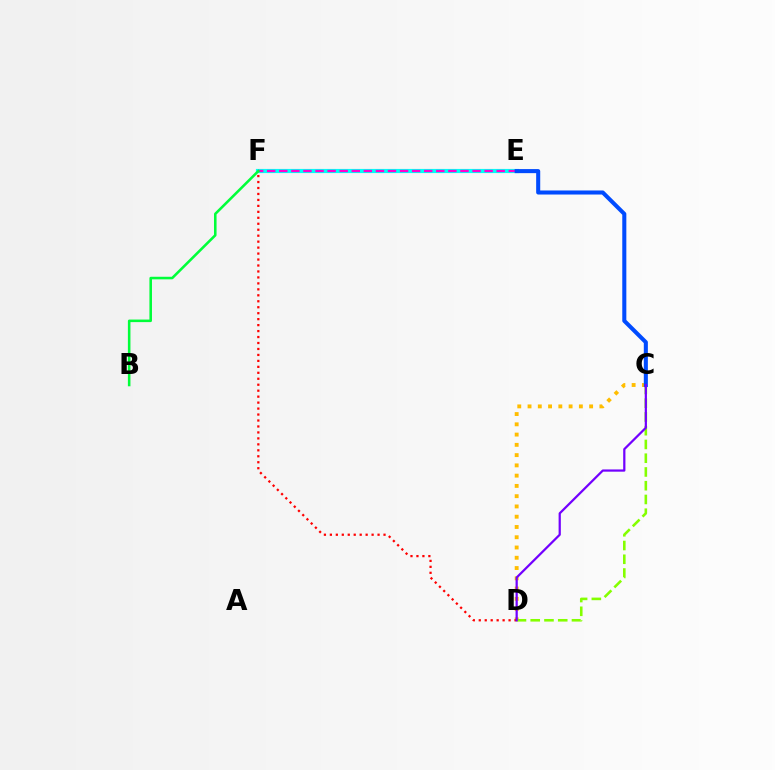{('E', 'F'): [{'color': '#00fff6', 'line_style': 'solid', 'thickness': 2.99}, {'color': '#ff00cf', 'line_style': 'dashed', 'thickness': 1.64}], ('C', 'D'): [{'color': '#ffbd00', 'line_style': 'dotted', 'thickness': 2.79}, {'color': '#84ff00', 'line_style': 'dashed', 'thickness': 1.87}, {'color': '#7200ff', 'line_style': 'solid', 'thickness': 1.61}], ('D', 'F'): [{'color': '#ff0000', 'line_style': 'dotted', 'thickness': 1.62}], ('B', 'F'): [{'color': '#00ff39', 'line_style': 'solid', 'thickness': 1.84}], ('C', 'E'): [{'color': '#004bff', 'line_style': 'solid', 'thickness': 2.92}]}